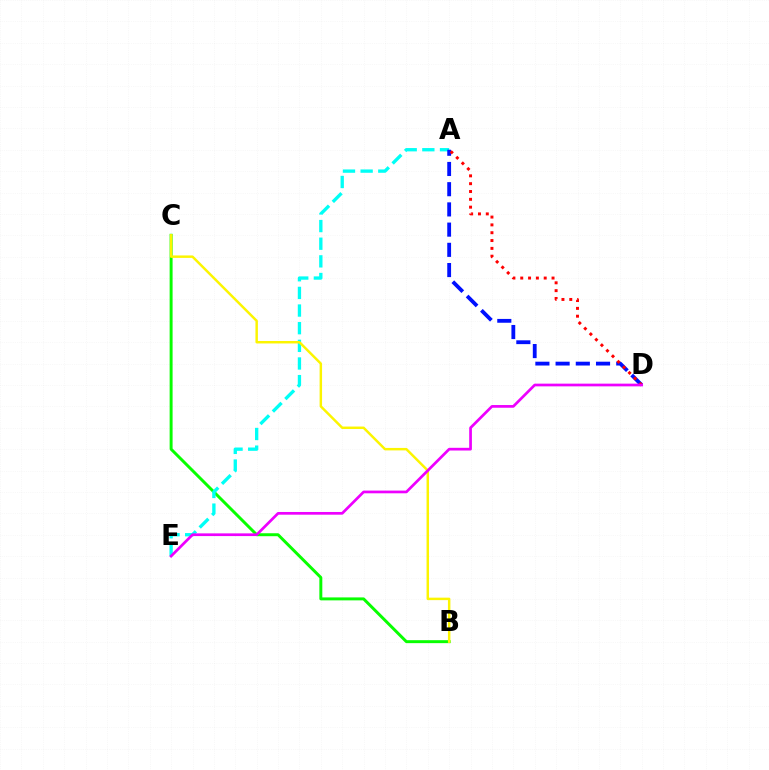{('B', 'C'): [{'color': '#08ff00', 'line_style': 'solid', 'thickness': 2.13}, {'color': '#fcf500', 'line_style': 'solid', 'thickness': 1.78}], ('A', 'E'): [{'color': '#00fff6', 'line_style': 'dashed', 'thickness': 2.4}], ('A', 'D'): [{'color': '#0010ff', 'line_style': 'dashed', 'thickness': 2.75}, {'color': '#ff0000', 'line_style': 'dotted', 'thickness': 2.13}], ('D', 'E'): [{'color': '#ee00ff', 'line_style': 'solid', 'thickness': 1.95}]}